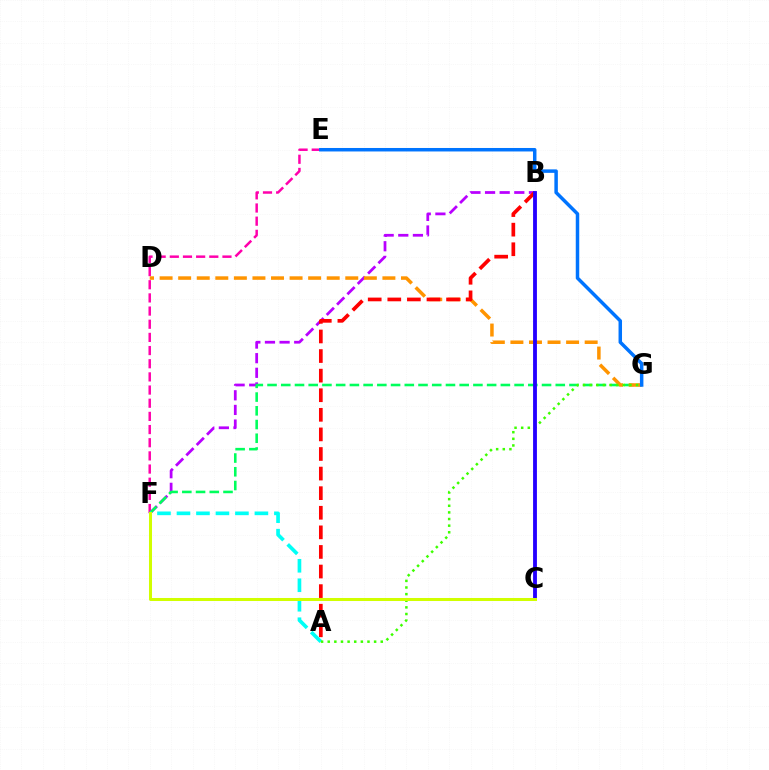{('E', 'F'): [{'color': '#ff00ac', 'line_style': 'dashed', 'thickness': 1.79}], ('B', 'F'): [{'color': '#b900ff', 'line_style': 'dashed', 'thickness': 1.99}], ('F', 'G'): [{'color': '#00ff5c', 'line_style': 'dashed', 'thickness': 1.86}], ('D', 'G'): [{'color': '#ff9400', 'line_style': 'dashed', 'thickness': 2.52}], ('A', 'F'): [{'color': '#00fff6', 'line_style': 'dashed', 'thickness': 2.65}], ('E', 'G'): [{'color': '#0074ff', 'line_style': 'solid', 'thickness': 2.51}], ('A', 'B'): [{'color': '#ff0000', 'line_style': 'dashed', 'thickness': 2.66}], ('A', 'G'): [{'color': '#3dff00', 'line_style': 'dotted', 'thickness': 1.8}], ('B', 'C'): [{'color': '#2500ff', 'line_style': 'solid', 'thickness': 2.76}], ('C', 'F'): [{'color': '#d1ff00', 'line_style': 'solid', 'thickness': 2.18}]}